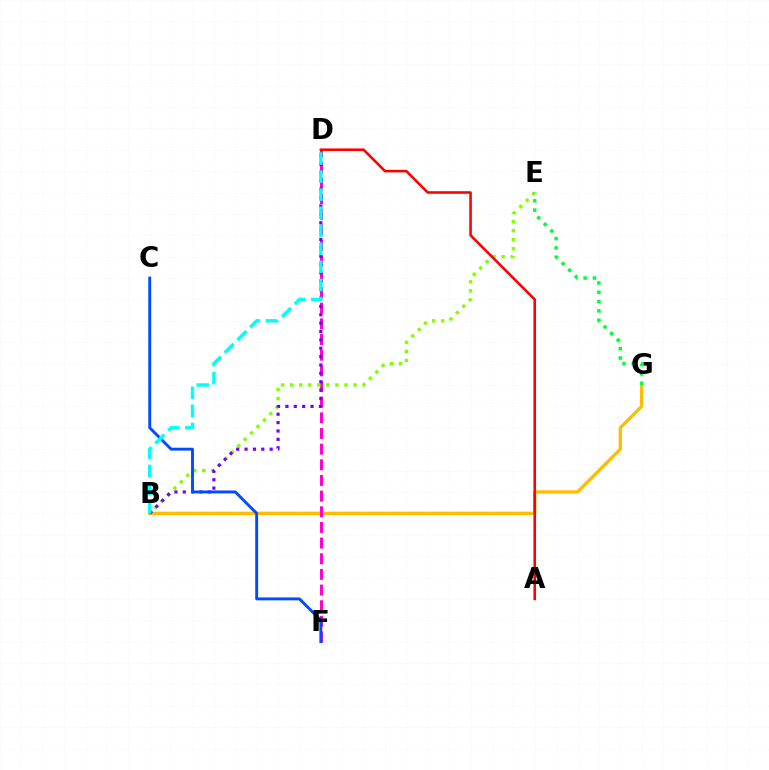{('B', 'G'): [{'color': '#ffbd00', 'line_style': 'solid', 'thickness': 2.39}], ('D', 'F'): [{'color': '#ff00cf', 'line_style': 'dashed', 'thickness': 2.13}], ('B', 'E'): [{'color': '#84ff00', 'line_style': 'dotted', 'thickness': 2.46}], ('B', 'D'): [{'color': '#7200ff', 'line_style': 'dotted', 'thickness': 2.27}, {'color': '#00fff6', 'line_style': 'dashed', 'thickness': 2.45}], ('C', 'F'): [{'color': '#004bff', 'line_style': 'solid', 'thickness': 2.08}], ('E', 'G'): [{'color': '#00ff39', 'line_style': 'dotted', 'thickness': 2.53}], ('A', 'D'): [{'color': '#ff0000', 'line_style': 'solid', 'thickness': 1.86}]}